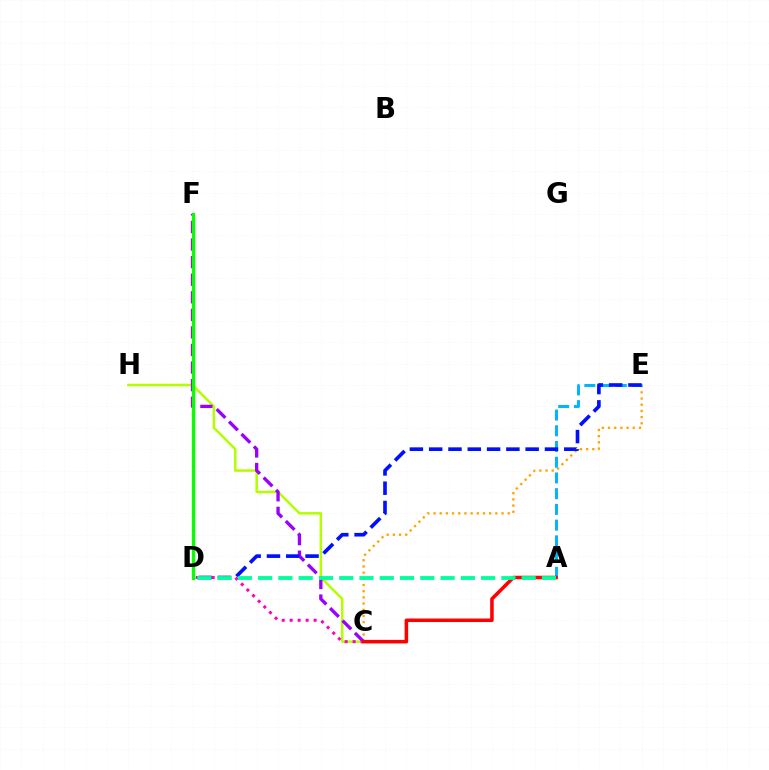{('C', 'E'): [{'color': '#ffa500', 'line_style': 'dotted', 'thickness': 1.68}], ('C', 'H'): [{'color': '#b3ff00', 'line_style': 'solid', 'thickness': 1.81}], ('C', 'F'): [{'color': '#9b00ff', 'line_style': 'dashed', 'thickness': 2.39}], ('A', 'E'): [{'color': '#00b5ff', 'line_style': 'dashed', 'thickness': 2.14}], ('D', 'E'): [{'color': '#0010ff', 'line_style': 'dashed', 'thickness': 2.62}], ('D', 'F'): [{'color': '#08ff00', 'line_style': 'solid', 'thickness': 2.37}], ('C', 'D'): [{'color': '#ff00bd', 'line_style': 'dotted', 'thickness': 2.17}], ('A', 'C'): [{'color': '#ff0000', 'line_style': 'solid', 'thickness': 2.54}], ('A', 'D'): [{'color': '#00ff9d', 'line_style': 'dashed', 'thickness': 2.75}]}